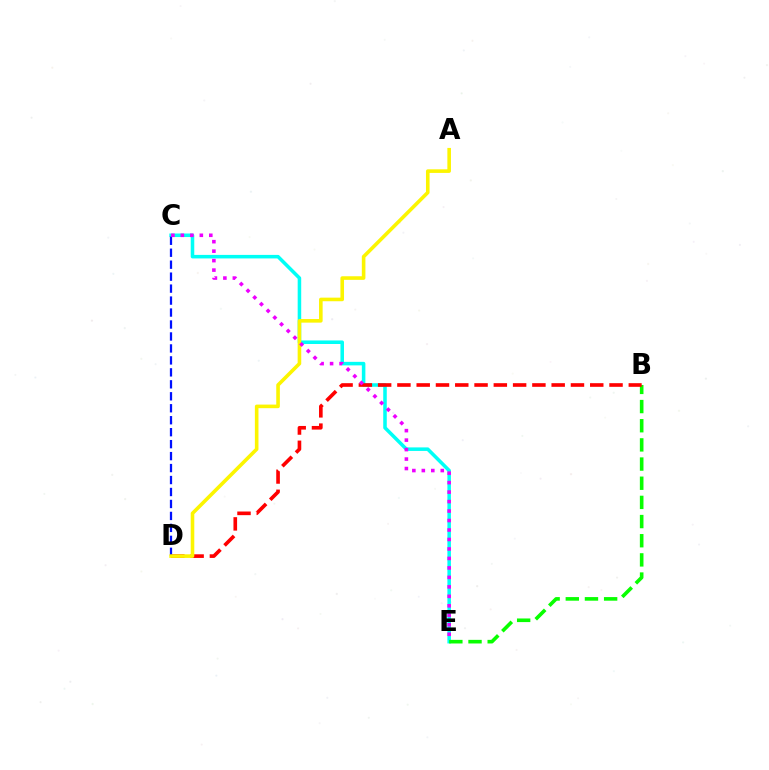{('C', 'E'): [{'color': '#00fff6', 'line_style': 'solid', 'thickness': 2.55}, {'color': '#ee00ff', 'line_style': 'dotted', 'thickness': 2.57}], ('B', 'E'): [{'color': '#08ff00', 'line_style': 'dashed', 'thickness': 2.6}], ('B', 'D'): [{'color': '#ff0000', 'line_style': 'dashed', 'thickness': 2.62}], ('C', 'D'): [{'color': '#0010ff', 'line_style': 'dashed', 'thickness': 1.63}], ('A', 'D'): [{'color': '#fcf500', 'line_style': 'solid', 'thickness': 2.59}]}